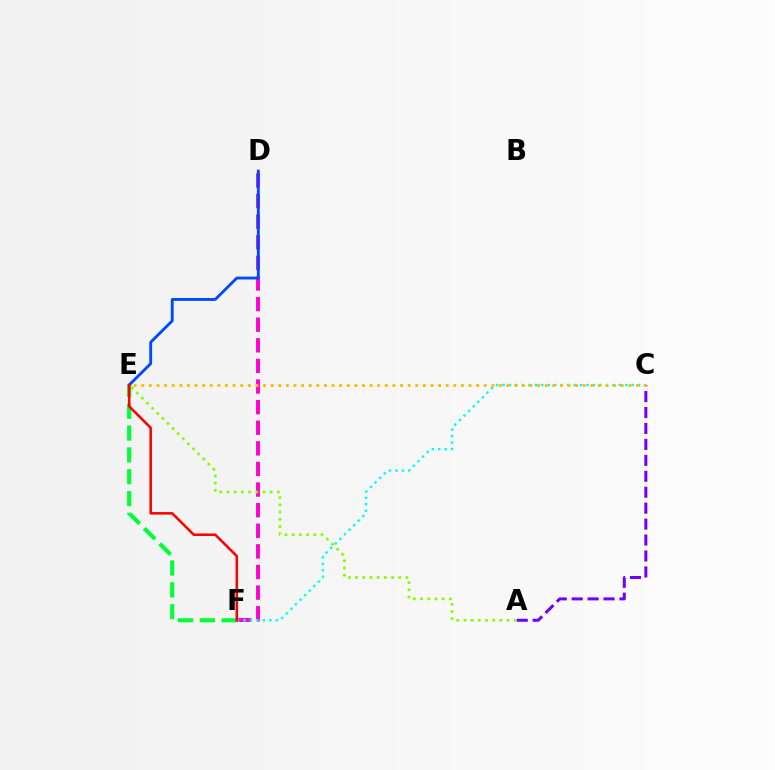{('E', 'F'): [{'color': '#00ff39', 'line_style': 'dashed', 'thickness': 2.97}, {'color': '#ff0000', 'line_style': 'solid', 'thickness': 1.84}], ('D', 'F'): [{'color': '#ff00cf', 'line_style': 'dashed', 'thickness': 2.8}], ('A', 'C'): [{'color': '#7200ff', 'line_style': 'dashed', 'thickness': 2.17}], ('C', 'F'): [{'color': '#00fff6', 'line_style': 'dotted', 'thickness': 1.75}], ('C', 'E'): [{'color': '#ffbd00', 'line_style': 'dotted', 'thickness': 2.07}], ('A', 'E'): [{'color': '#84ff00', 'line_style': 'dotted', 'thickness': 1.96}], ('D', 'E'): [{'color': '#004bff', 'line_style': 'solid', 'thickness': 2.07}]}